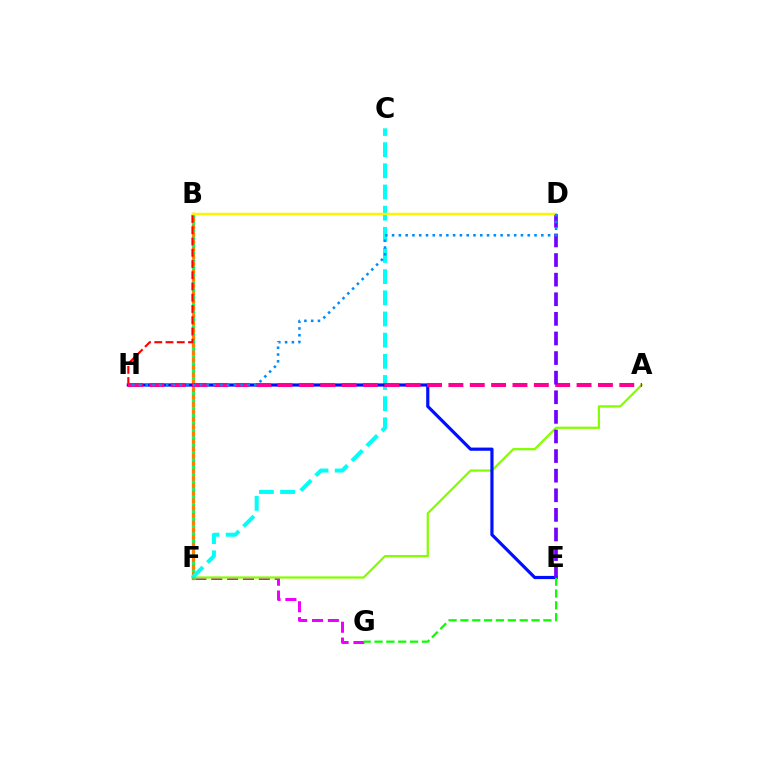{('F', 'G'): [{'color': '#ee00ff', 'line_style': 'dashed', 'thickness': 2.15}], ('A', 'F'): [{'color': '#84ff00', 'line_style': 'solid', 'thickness': 1.62}], ('B', 'F'): [{'color': '#ff7c00', 'line_style': 'solid', 'thickness': 2.37}, {'color': '#00ff74', 'line_style': 'dotted', 'thickness': 2.01}], ('C', 'F'): [{'color': '#00fff6', 'line_style': 'dashed', 'thickness': 2.88}], ('E', 'H'): [{'color': '#0010ff', 'line_style': 'solid', 'thickness': 2.29}], ('B', 'H'): [{'color': '#ff0000', 'line_style': 'dashed', 'thickness': 1.53}], ('E', 'G'): [{'color': '#08ff00', 'line_style': 'dashed', 'thickness': 1.61}], ('A', 'H'): [{'color': '#ff0094', 'line_style': 'dashed', 'thickness': 2.9}], ('D', 'E'): [{'color': '#7200ff', 'line_style': 'dashed', 'thickness': 2.66}], ('B', 'D'): [{'color': '#fcf500', 'line_style': 'solid', 'thickness': 1.79}], ('D', 'H'): [{'color': '#008cff', 'line_style': 'dotted', 'thickness': 1.84}]}